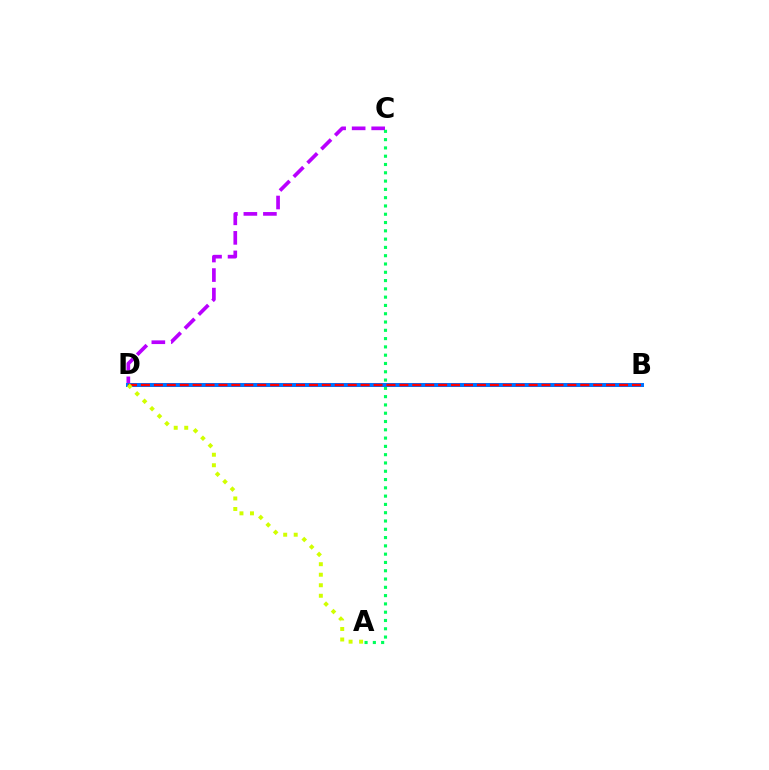{('C', 'D'): [{'color': '#b900ff', 'line_style': 'dashed', 'thickness': 2.65}], ('A', 'C'): [{'color': '#00ff5c', 'line_style': 'dotted', 'thickness': 2.25}], ('B', 'D'): [{'color': '#0074ff', 'line_style': 'solid', 'thickness': 2.88}, {'color': '#ff0000', 'line_style': 'dashed', 'thickness': 1.76}], ('A', 'D'): [{'color': '#d1ff00', 'line_style': 'dotted', 'thickness': 2.86}]}